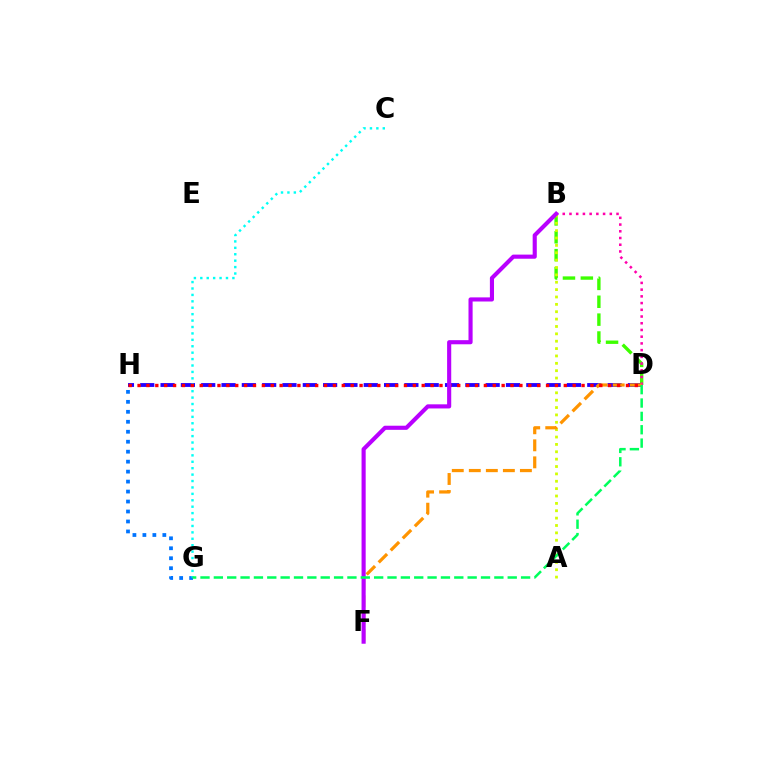{('B', 'D'): [{'color': '#3dff00', 'line_style': 'dashed', 'thickness': 2.43}, {'color': '#ff00ac', 'line_style': 'dotted', 'thickness': 1.83}], ('G', 'H'): [{'color': '#0074ff', 'line_style': 'dotted', 'thickness': 2.71}], ('D', 'H'): [{'color': '#2500ff', 'line_style': 'dashed', 'thickness': 2.76}, {'color': '#ff0000', 'line_style': 'dotted', 'thickness': 2.41}], ('A', 'B'): [{'color': '#d1ff00', 'line_style': 'dotted', 'thickness': 2.0}], ('C', 'G'): [{'color': '#00fff6', 'line_style': 'dotted', 'thickness': 1.74}], ('D', 'F'): [{'color': '#ff9400', 'line_style': 'dashed', 'thickness': 2.31}], ('B', 'F'): [{'color': '#b900ff', 'line_style': 'solid', 'thickness': 2.97}], ('D', 'G'): [{'color': '#00ff5c', 'line_style': 'dashed', 'thickness': 1.81}]}